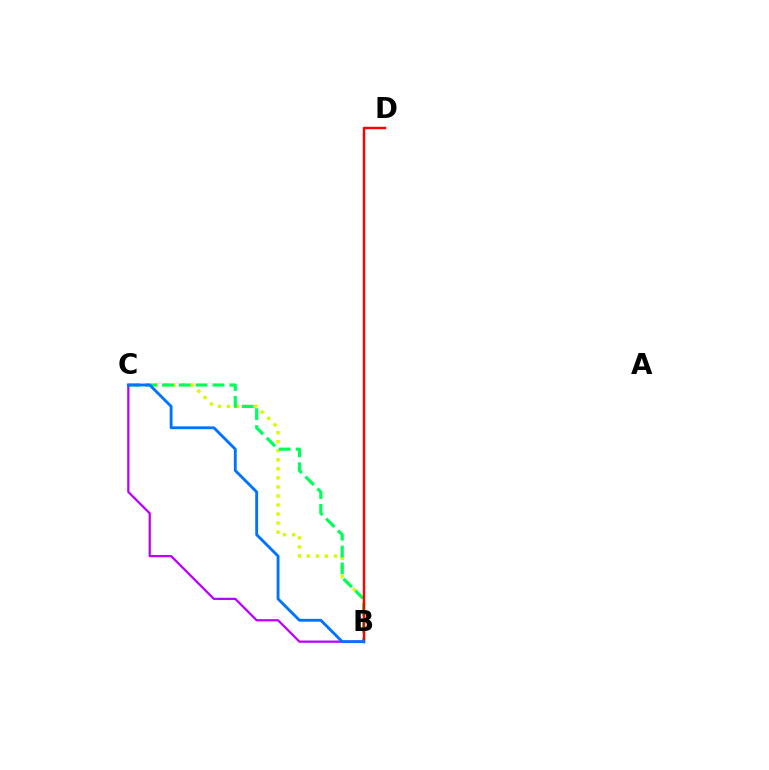{('B', 'C'): [{'color': '#d1ff00', 'line_style': 'dotted', 'thickness': 2.46}, {'color': '#00ff5c', 'line_style': 'dashed', 'thickness': 2.29}, {'color': '#b900ff', 'line_style': 'solid', 'thickness': 1.62}, {'color': '#0074ff', 'line_style': 'solid', 'thickness': 2.06}], ('B', 'D'): [{'color': '#ff0000', 'line_style': 'solid', 'thickness': 1.75}]}